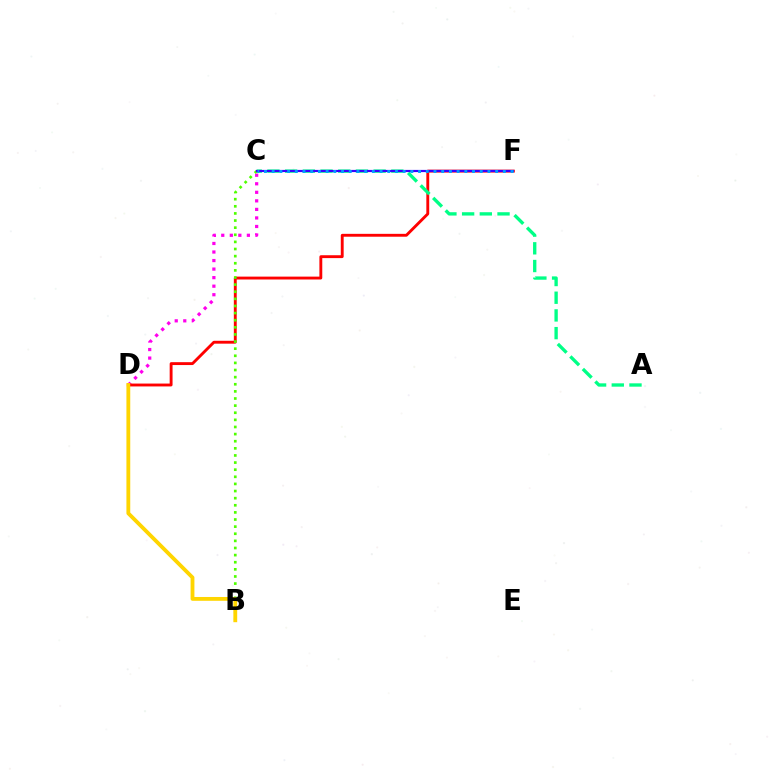{('C', 'D'): [{'color': '#ff00ed', 'line_style': 'dotted', 'thickness': 2.32}], ('D', 'F'): [{'color': '#ff0000', 'line_style': 'solid', 'thickness': 2.07}], ('A', 'C'): [{'color': '#00ff86', 'line_style': 'dashed', 'thickness': 2.4}], ('B', 'C'): [{'color': '#4fff00', 'line_style': 'dotted', 'thickness': 1.93}], ('C', 'F'): [{'color': '#3700ff', 'line_style': 'solid', 'thickness': 1.58}, {'color': '#009eff', 'line_style': 'dotted', 'thickness': 2.09}], ('B', 'D'): [{'color': '#ffd500', 'line_style': 'solid', 'thickness': 2.75}]}